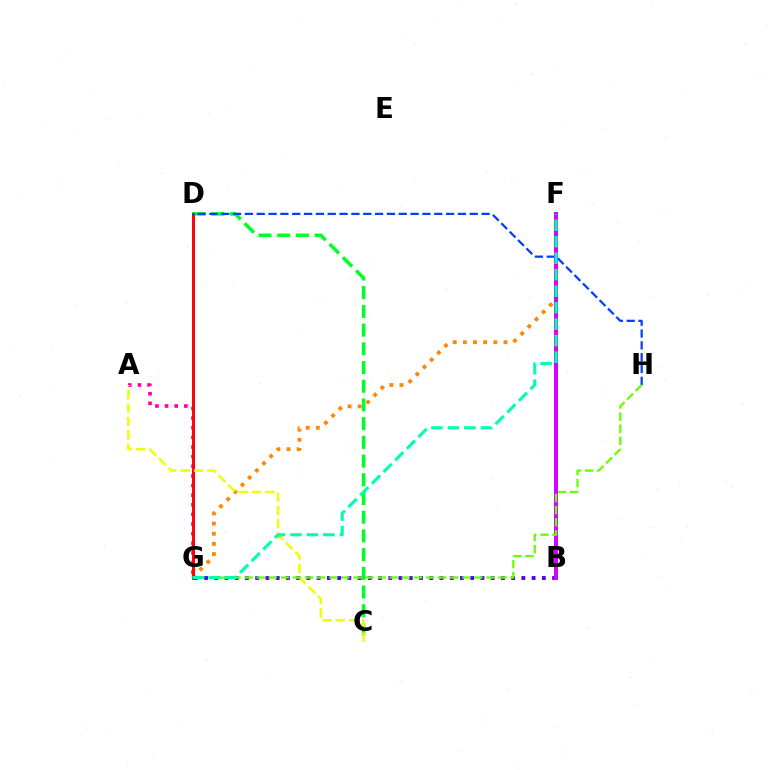{('D', 'G'): [{'color': '#00c7ff', 'line_style': 'solid', 'thickness': 1.92}, {'color': '#ff0000', 'line_style': 'solid', 'thickness': 2.08}], ('C', 'D'): [{'color': '#00ff27', 'line_style': 'dashed', 'thickness': 2.54}], ('F', 'G'): [{'color': '#ff8800', 'line_style': 'dotted', 'thickness': 2.75}, {'color': '#00ffaf', 'line_style': 'dashed', 'thickness': 2.24}], ('A', 'G'): [{'color': '#ff00a0', 'line_style': 'dotted', 'thickness': 2.62}], ('B', 'G'): [{'color': '#4f00ff', 'line_style': 'dotted', 'thickness': 2.78}], ('D', 'H'): [{'color': '#003fff', 'line_style': 'dashed', 'thickness': 1.61}], ('A', 'C'): [{'color': '#eeff00', 'line_style': 'dashed', 'thickness': 1.81}], ('B', 'F'): [{'color': '#d600ff', 'line_style': 'solid', 'thickness': 2.86}], ('G', 'H'): [{'color': '#66ff00', 'line_style': 'dashed', 'thickness': 1.64}]}